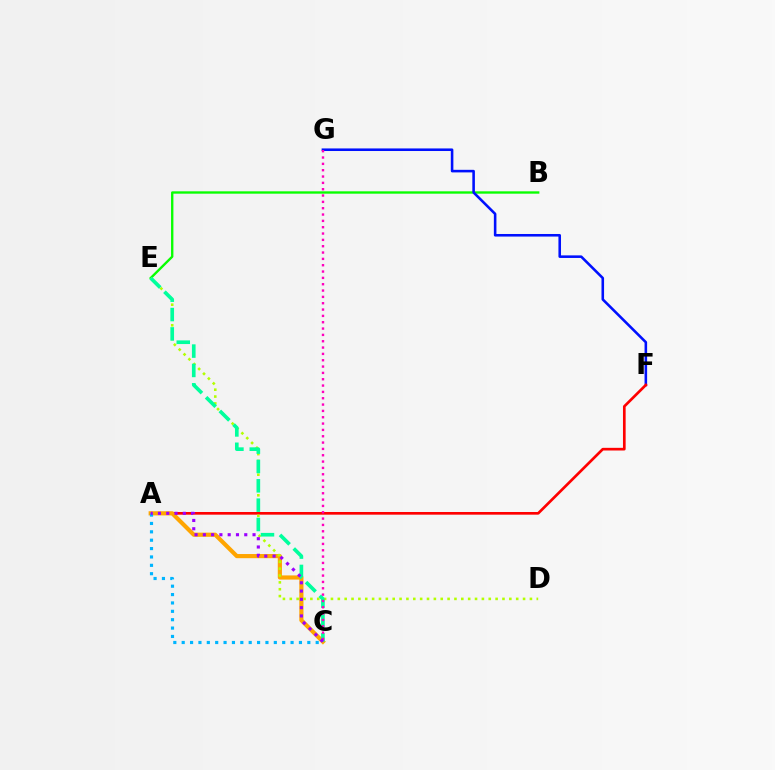{('B', 'E'): [{'color': '#08ff00', 'line_style': 'solid', 'thickness': 1.7}], ('F', 'G'): [{'color': '#0010ff', 'line_style': 'solid', 'thickness': 1.86}], ('A', 'F'): [{'color': '#ff0000', 'line_style': 'solid', 'thickness': 1.92}], ('A', 'C'): [{'color': '#ffa500', 'line_style': 'solid', 'thickness': 3.0}, {'color': '#00b5ff', 'line_style': 'dotted', 'thickness': 2.28}, {'color': '#9b00ff', 'line_style': 'dotted', 'thickness': 2.25}], ('D', 'E'): [{'color': '#b3ff00', 'line_style': 'dotted', 'thickness': 1.86}], ('C', 'E'): [{'color': '#00ff9d', 'line_style': 'dashed', 'thickness': 2.63}], ('C', 'G'): [{'color': '#ff00bd', 'line_style': 'dotted', 'thickness': 1.72}]}